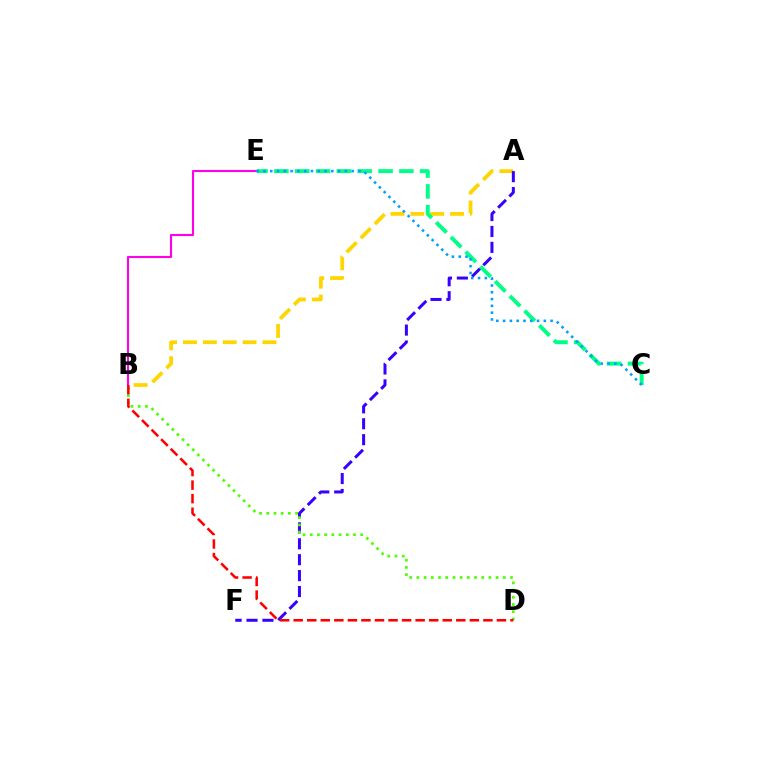{('B', 'E'): [{'color': '#ff00ed', 'line_style': 'solid', 'thickness': 1.51}], ('A', 'B'): [{'color': '#ffd500', 'line_style': 'dashed', 'thickness': 2.7}], ('C', 'E'): [{'color': '#00ff86', 'line_style': 'dashed', 'thickness': 2.83}, {'color': '#009eff', 'line_style': 'dotted', 'thickness': 1.84}], ('A', 'F'): [{'color': '#3700ff', 'line_style': 'dashed', 'thickness': 2.16}], ('B', 'D'): [{'color': '#4fff00', 'line_style': 'dotted', 'thickness': 1.96}, {'color': '#ff0000', 'line_style': 'dashed', 'thickness': 1.84}]}